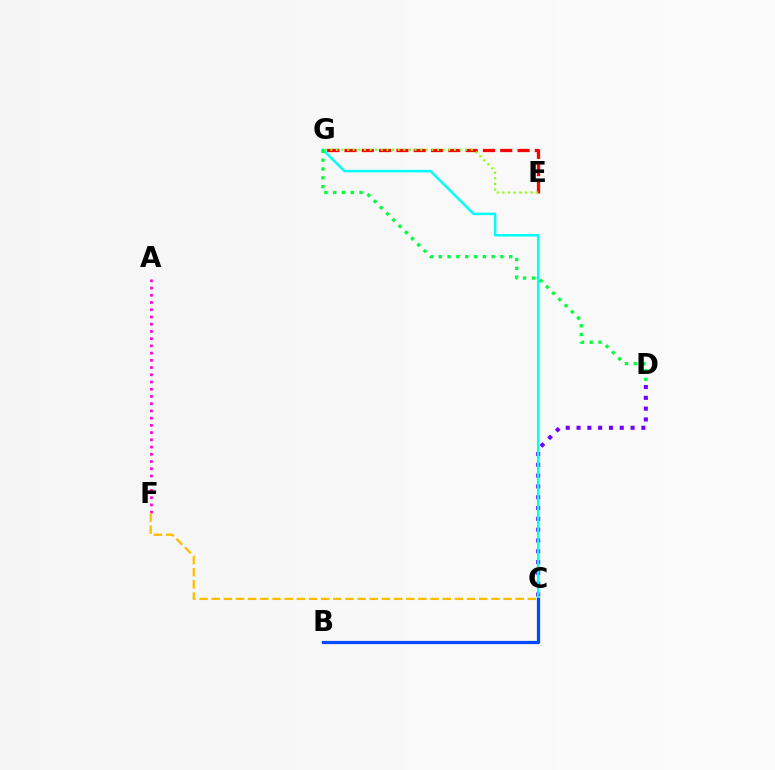{('C', 'D'): [{'color': '#7200ff', 'line_style': 'dotted', 'thickness': 2.94}], ('A', 'F'): [{'color': '#ff00cf', 'line_style': 'dotted', 'thickness': 1.96}], ('C', 'G'): [{'color': '#00fff6', 'line_style': 'solid', 'thickness': 1.8}], ('B', 'C'): [{'color': '#004bff', 'line_style': 'solid', 'thickness': 2.35}], ('C', 'F'): [{'color': '#ffbd00', 'line_style': 'dashed', 'thickness': 1.65}], ('E', 'G'): [{'color': '#ff0000', 'line_style': 'dashed', 'thickness': 2.35}, {'color': '#84ff00', 'line_style': 'dotted', 'thickness': 1.53}], ('D', 'G'): [{'color': '#00ff39', 'line_style': 'dotted', 'thickness': 2.39}]}